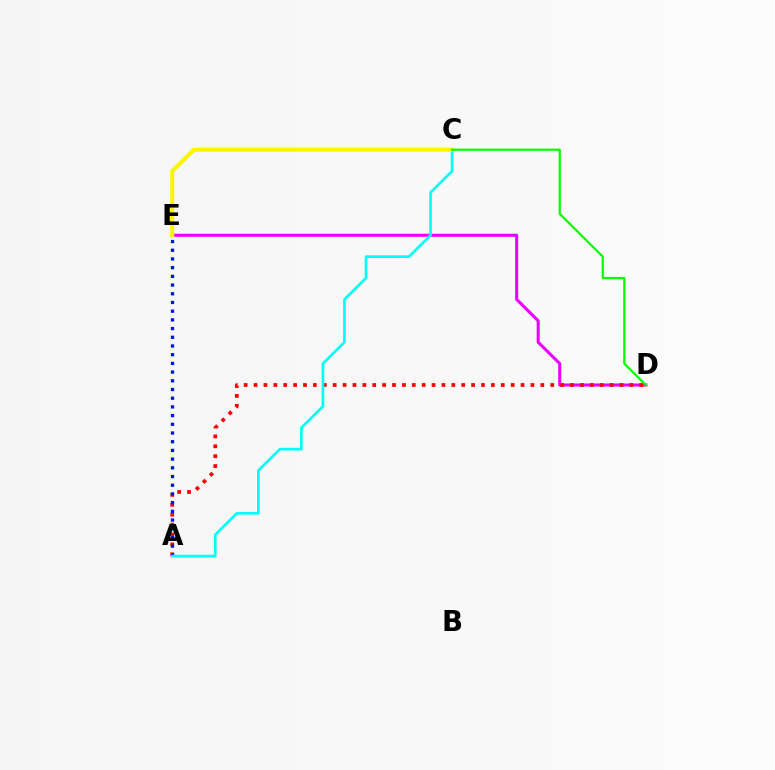{('D', 'E'): [{'color': '#ee00ff', 'line_style': 'solid', 'thickness': 2.21}], ('A', 'D'): [{'color': '#ff0000', 'line_style': 'dotted', 'thickness': 2.69}], ('A', 'E'): [{'color': '#0010ff', 'line_style': 'dotted', 'thickness': 2.36}], ('A', 'C'): [{'color': '#00fff6', 'line_style': 'solid', 'thickness': 1.92}], ('C', 'E'): [{'color': '#fcf500', 'line_style': 'solid', 'thickness': 2.91}], ('C', 'D'): [{'color': '#08ff00', 'line_style': 'solid', 'thickness': 1.61}]}